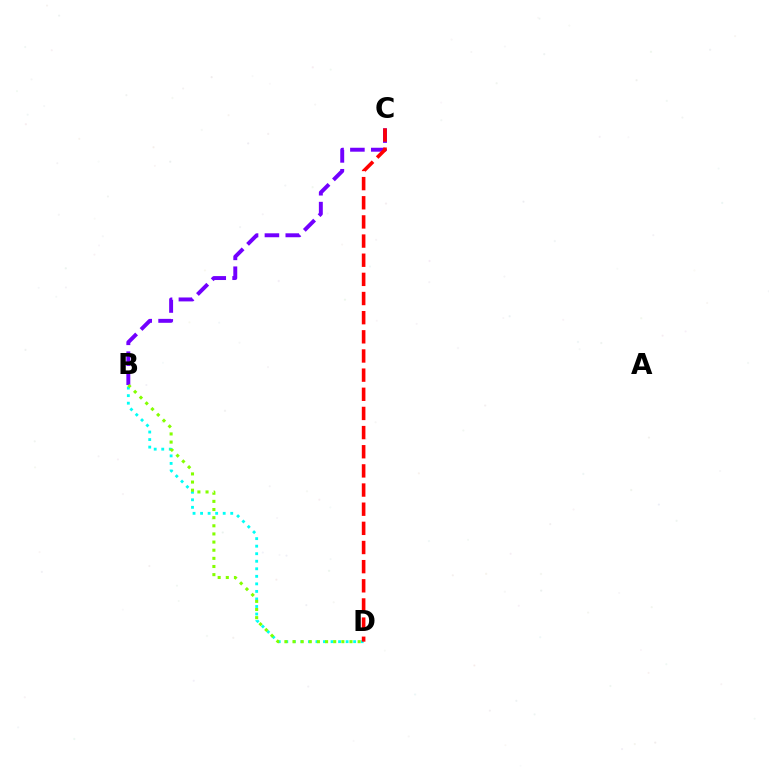{('B', 'D'): [{'color': '#00fff6', 'line_style': 'dotted', 'thickness': 2.05}, {'color': '#84ff00', 'line_style': 'dotted', 'thickness': 2.21}], ('B', 'C'): [{'color': '#7200ff', 'line_style': 'dashed', 'thickness': 2.83}], ('C', 'D'): [{'color': '#ff0000', 'line_style': 'dashed', 'thickness': 2.6}]}